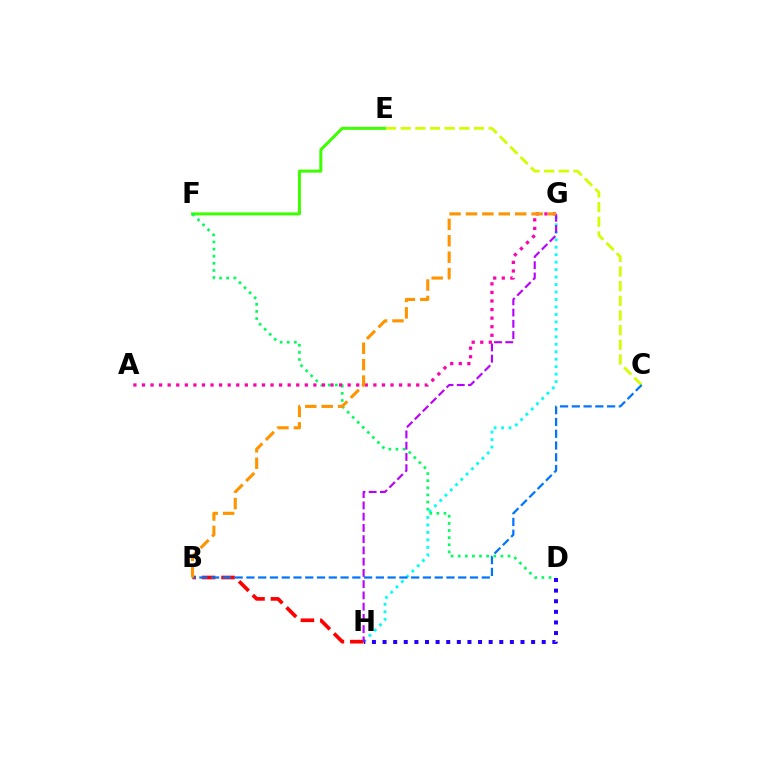{('E', 'F'): [{'color': '#3dff00', 'line_style': 'solid', 'thickness': 2.16}], ('G', 'H'): [{'color': '#00fff6', 'line_style': 'dotted', 'thickness': 2.03}, {'color': '#b900ff', 'line_style': 'dashed', 'thickness': 1.53}], ('D', 'F'): [{'color': '#00ff5c', 'line_style': 'dotted', 'thickness': 1.93}], ('B', 'H'): [{'color': '#ff0000', 'line_style': 'dashed', 'thickness': 2.64}], ('C', 'E'): [{'color': '#d1ff00', 'line_style': 'dashed', 'thickness': 1.99}], ('D', 'H'): [{'color': '#2500ff', 'line_style': 'dotted', 'thickness': 2.88}], ('B', 'C'): [{'color': '#0074ff', 'line_style': 'dashed', 'thickness': 1.6}], ('A', 'G'): [{'color': '#ff00ac', 'line_style': 'dotted', 'thickness': 2.33}], ('B', 'G'): [{'color': '#ff9400', 'line_style': 'dashed', 'thickness': 2.23}]}